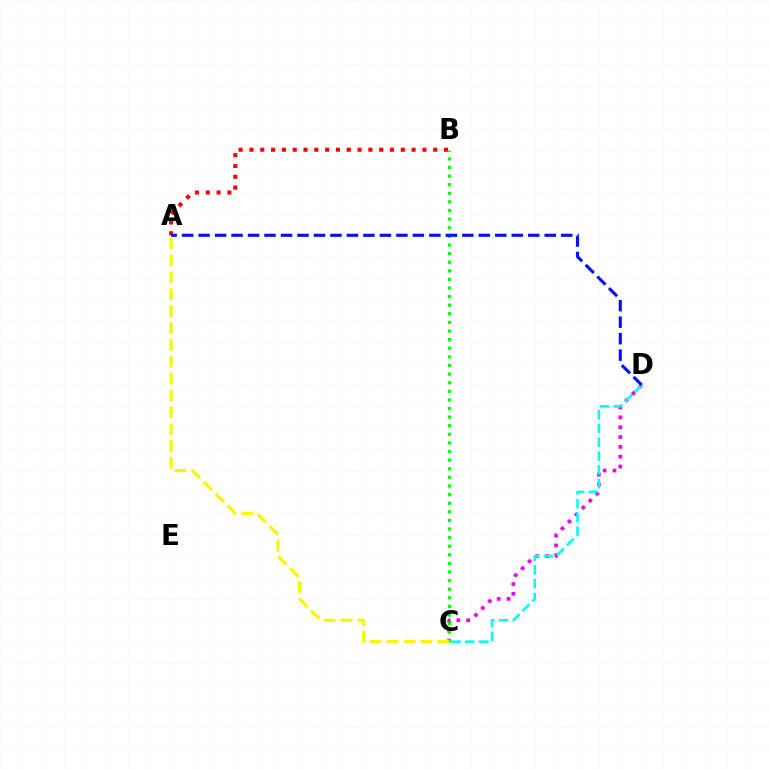{('C', 'D'): [{'color': '#ee00ff', 'line_style': 'dotted', 'thickness': 2.67}, {'color': '#00fff6', 'line_style': 'dashed', 'thickness': 1.87}], ('B', 'C'): [{'color': '#08ff00', 'line_style': 'dotted', 'thickness': 2.34}], ('A', 'C'): [{'color': '#fcf500', 'line_style': 'dashed', 'thickness': 2.29}], ('A', 'B'): [{'color': '#ff0000', 'line_style': 'dotted', 'thickness': 2.94}], ('A', 'D'): [{'color': '#0010ff', 'line_style': 'dashed', 'thickness': 2.24}]}